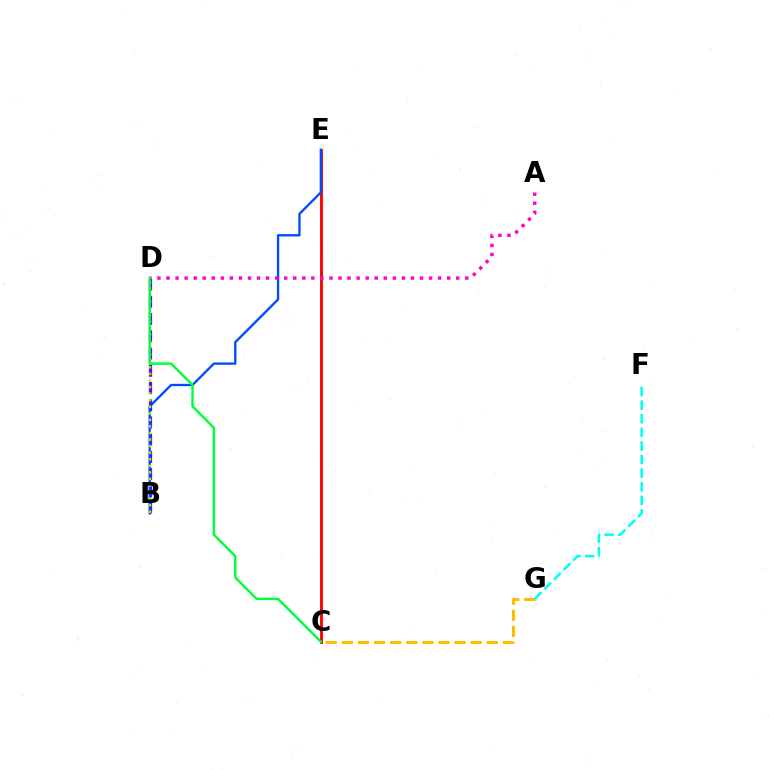{('C', 'E'): [{'color': '#ff0000', 'line_style': 'solid', 'thickness': 2.08}], ('C', 'G'): [{'color': '#ffbd00', 'line_style': 'dashed', 'thickness': 2.19}], ('B', 'D'): [{'color': '#7200ff', 'line_style': 'dashed', 'thickness': 2.34}, {'color': '#84ff00', 'line_style': 'dotted', 'thickness': 1.78}], ('B', 'E'): [{'color': '#004bff', 'line_style': 'solid', 'thickness': 1.67}], ('F', 'G'): [{'color': '#00fff6', 'line_style': 'dashed', 'thickness': 1.85}], ('A', 'D'): [{'color': '#ff00cf', 'line_style': 'dotted', 'thickness': 2.46}], ('C', 'D'): [{'color': '#00ff39', 'line_style': 'solid', 'thickness': 1.74}]}